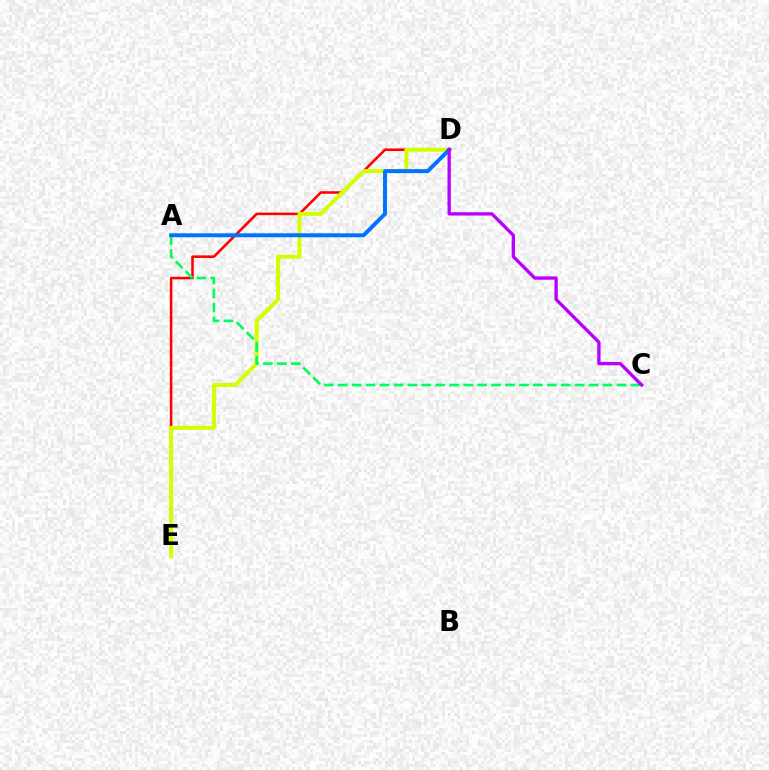{('D', 'E'): [{'color': '#ff0000', 'line_style': 'solid', 'thickness': 1.83}, {'color': '#d1ff00', 'line_style': 'solid', 'thickness': 2.87}], ('A', 'C'): [{'color': '#00ff5c', 'line_style': 'dashed', 'thickness': 1.89}], ('A', 'D'): [{'color': '#0074ff', 'line_style': 'solid', 'thickness': 2.84}], ('C', 'D'): [{'color': '#b900ff', 'line_style': 'solid', 'thickness': 2.39}]}